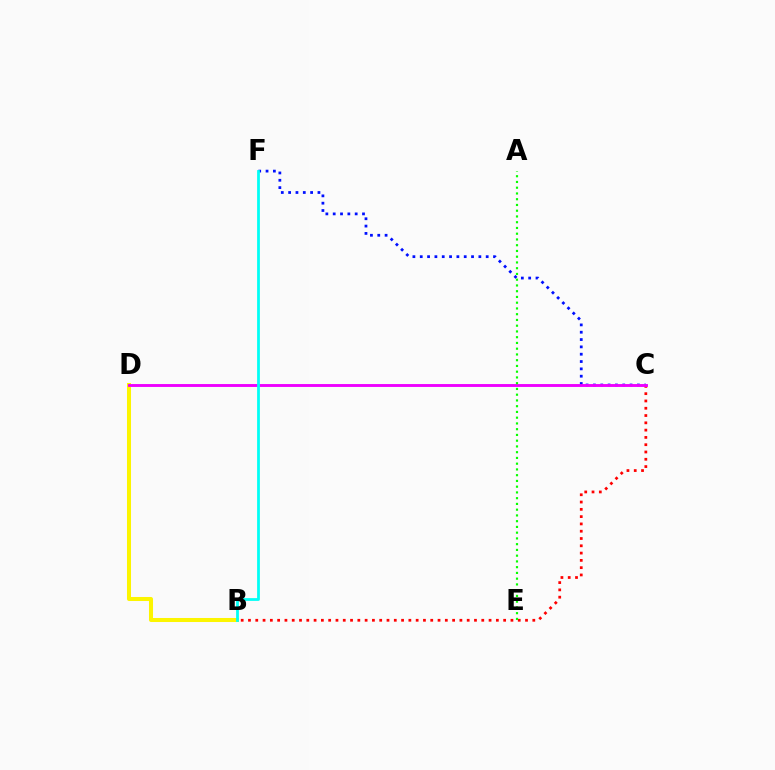{('B', 'D'): [{'color': '#fcf500', 'line_style': 'solid', 'thickness': 2.9}], ('B', 'C'): [{'color': '#ff0000', 'line_style': 'dotted', 'thickness': 1.98}], ('C', 'F'): [{'color': '#0010ff', 'line_style': 'dotted', 'thickness': 1.99}], ('C', 'D'): [{'color': '#ee00ff', 'line_style': 'solid', 'thickness': 2.08}], ('A', 'E'): [{'color': '#08ff00', 'line_style': 'dotted', 'thickness': 1.56}], ('B', 'F'): [{'color': '#00fff6', 'line_style': 'solid', 'thickness': 1.99}]}